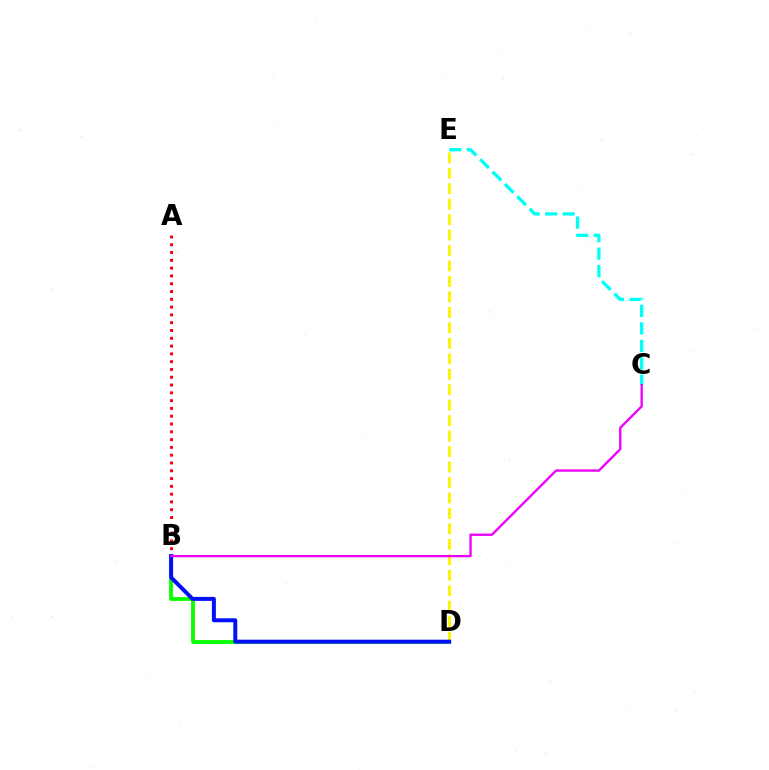{('C', 'E'): [{'color': '#00fff6', 'line_style': 'dashed', 'thickness': 2.38}], ('D', 'E'): [{'color': '#fcf500', 'line_style': 'dashed', 'thickness': 2.1}], ('B', 'D'): [{'color': '#08ff00', 'line_style': 'solid', 'thickness': 2.75}, {'color': '#0010ff', 'line_style': 'solid', 'thickness': 2.86}], ('A', 'B'): [{'color': '#ff0000', 'line_style': 'dotted', 'thickness': 2.12}], ('B', 'C'): [{'color': '#ee00ff', 'line_style': 'solid', 'thickness': 1.68}]}